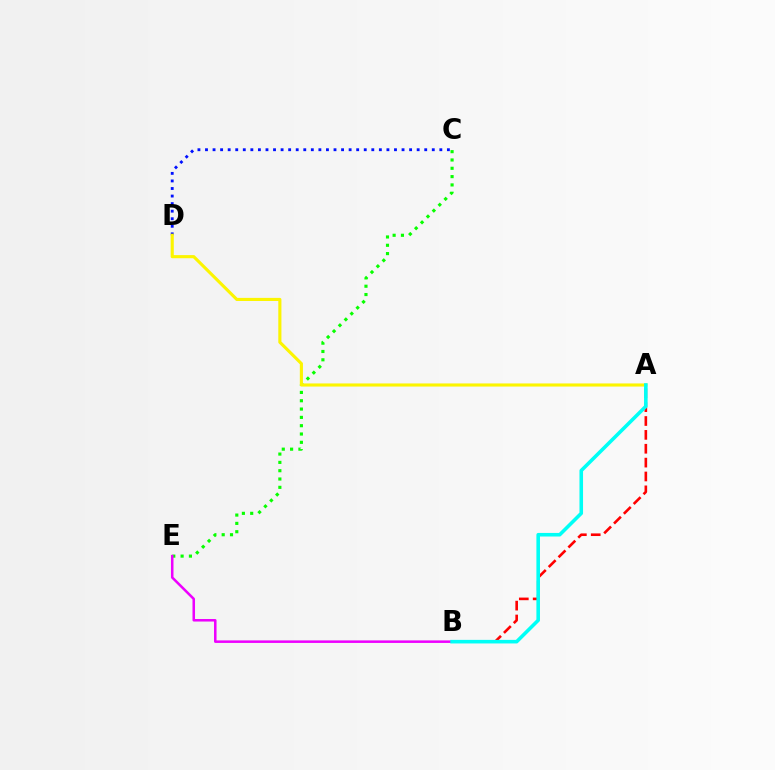{('A', 'B'): [{'color': '#ff0000', 'line_style': 'dashed', 'thickness': 1.88}, {'color': '#00fff6', 'line_style': 'solid', 'thickness': 2.57}], ('C', 'D'): [{'color': '#0010ff', 'line_style': 'dotted', 'thickness': 2.05}], ('C', 'E'): [{'color': '#08ff00', 'line_style': 'dotted', 'thickness': 2.26}], ('B', 'E'): [{'color': '#ee00ff', 'line_style': 'solid', 'thickness': 1.82}], ('A', 'D'): [{'color': '#fcf500', 'line_style': 'solid', 'thickness': 2.25}]}